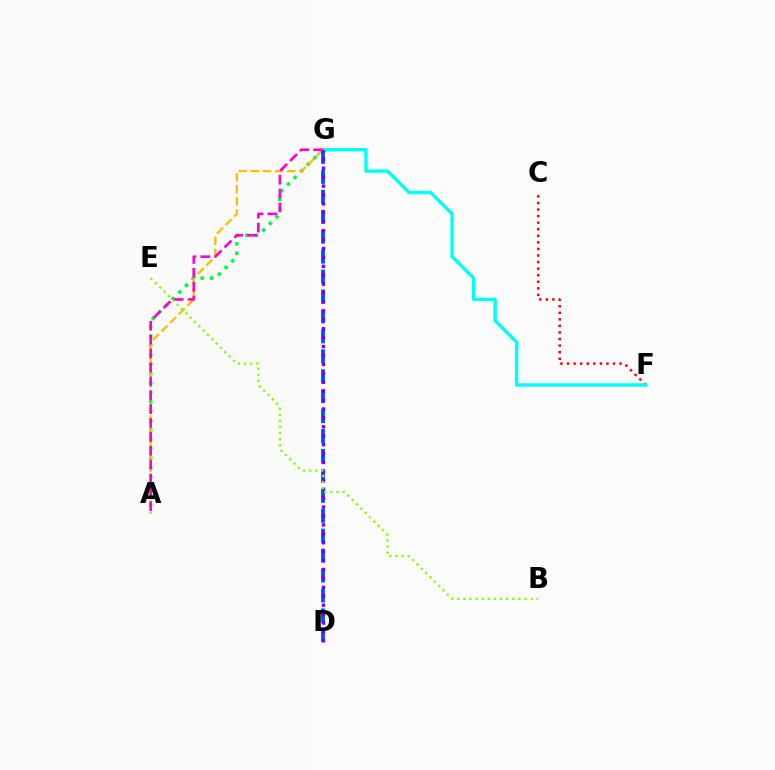{('C', 'F'): [{'color': '#ff0000', 'line_style': 'dotted', 'thickness': 1.78}], ('A', 'G'): [{'color': '#00ff39', 'line_style': 'dotted', 'thickness': 2.55}, {'color': '#ffbd00', 'line_style': 'dashed', 'thickness': 1.64}, {'color': '#ff00cf', 'line_style': 'dashed', 'thickness': 1.89}], ('F', 'G'): [{'color': '#00fff6', 'line_style': 'solid', 'thickness': 2.46}], ('D', 'G'): [{'color': '#004bff', 'line_style': 'dashed', 'thickness': 2.71}, {'color': '#7200ff', 'line_style': 'dotted', 'thickness': 2.42}], ('B', 'E'): [{'color': '#84ff00', 'line_style': 'dotted', 'thickness': 1.66}]}